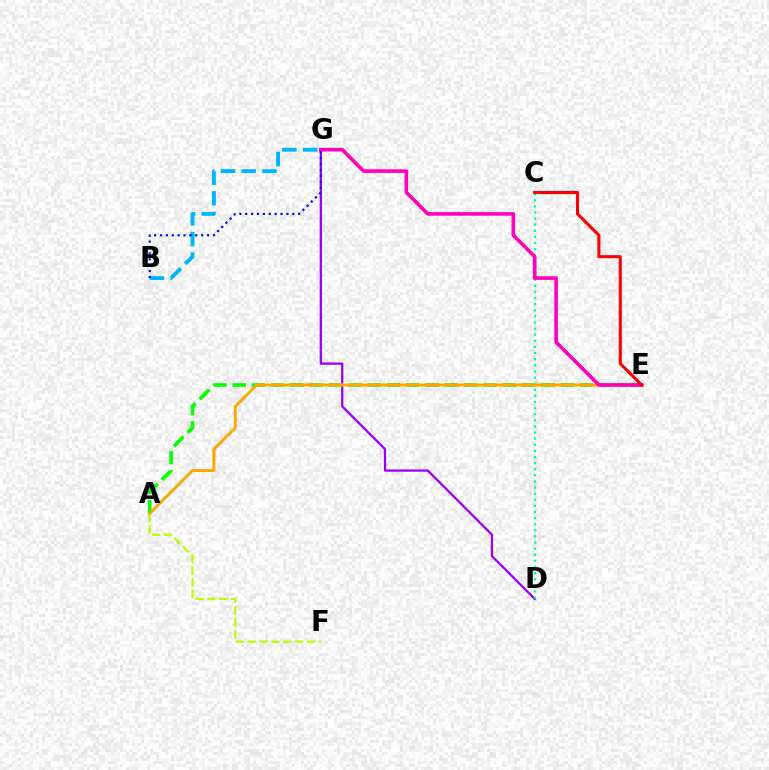{('D', 'G'): [{'color': '#9b00ff', 'line_style': 'solid', 'thickness': 1.64}], ('A', 'E'): [{'color': '#08ff00', 'line_style': 'dashed', 'thickness': 2.62}, {'color': '#ffa500', 'line_style': 'solid', 'thickness': 2.07}], ('C', 'D'): [{'color': '#00ff9d', 'line_style': 'dotted', 'thickness': 1.66}], ('A', 'F'): [{'color': '#b3ff00', 'line_style': 'dashed', 'thickness': 1.61}], ('B', 'G'): [{'color': '#00b5ff', 'line_style': 'dashed', 'thickness': 2.81}, {'color': '#0010ff', 'line_style': 'dotted', 'thickness': 1.6}], ('E', 'G'): [{'color': '#ff00bd', 'line_style': 'solid', 'thickness': 2.6}], ('C', 'E'): [{'color': '#ff0000', 'line_style': 'solid', 'thickness': 2.2}]}